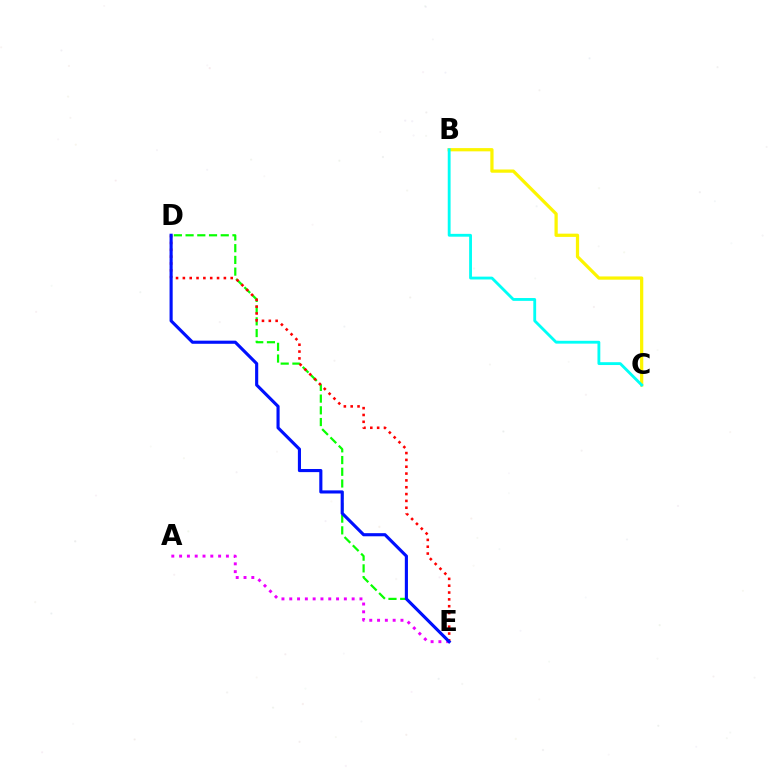{('D', 'E'): [{'color': '#08ff00', 'line_style': 'dashed', 'thickness': 1.59}, {'color': '#ff0000', 'line_style': 'dotted', 'thickness': 1.86}, {'color': '#0010ff', 'line_style': 'solid', 'thickness': 2.25}], ('A', 'E'): [{'color': '#ee00ff', 'line_style': 'dotted', 'thickness': 2.12}], ('B', 'C'): [{'color': '#fcf500', 'line_style': 'solid', 'thickness': 2.33}, {'color': '#00fff6', 'line_style': 'solid', 'thickness': 2.04}]}